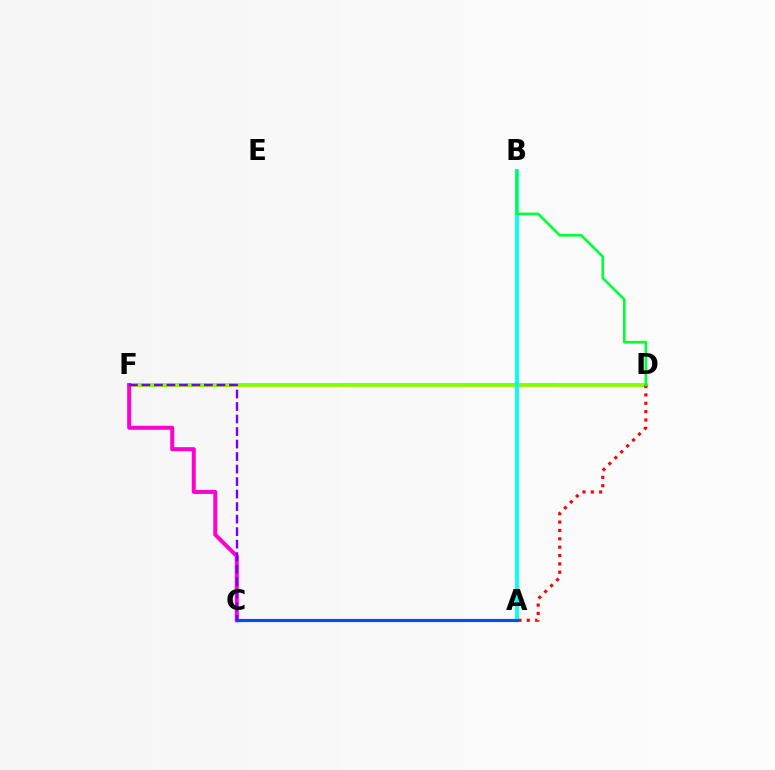{('D', 'F'): [{'color': '#ffbd00', 'line_style': 'solid', 'thickness': 2.64}, {'color': '#84ff00', 'line_style': 'solid', 'thickness': 2.56}], ('A', 'D'): [{'color': '#ff0000', 'line_style': 'dotted', 'thickness': 2.27}], ('C', 'F'): [{'color': '#ff00cf', 'line_style': 'solid', 'thickness': 2.88}, {'color': '#7200ff', 'line_style': 'dashed', 'thickness': 1.7}], ('A', 'B'): [{'color': '#00fff6', 'line_style': 'solid', 'thickness': 2.77}], ('A', 'C'): [{'color': '#004bff', 'line_style': 'solid', 'thickness': 2.24}], ('B', 'D'): [{'color': '#00ff39', 'line_style': 'solid', 'thickness': 1.91}]}